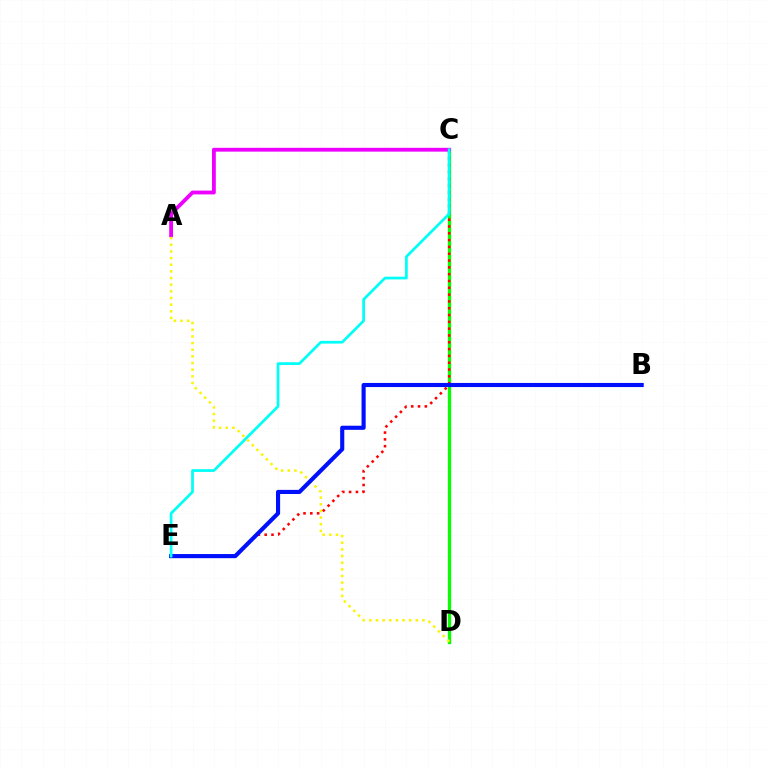{('C', 'D'): [{'color': '#08ff00', 'line_style': 'solid', 'thickness': 2.37}], ('C', 'E'): [{'color': '#ff0000', 'line_style': 'dotted', 'thickness': 1.85}, {'color': '#00fff6', 'line_style': 'solid', 'thickness': 1.96}], ('A', 'C'): [{'color': '#ee00ff', 'line_style': 'solid', 'thickness': 2.75}], ('A', 'D'): [{'color': '#fcf500', 'line_style': 'dotted', 'thickness': 1.81}], ('B', 'E'): [{'color': '#0010ff', 'line_style': 'solid', 'thickness': 2.97}]}